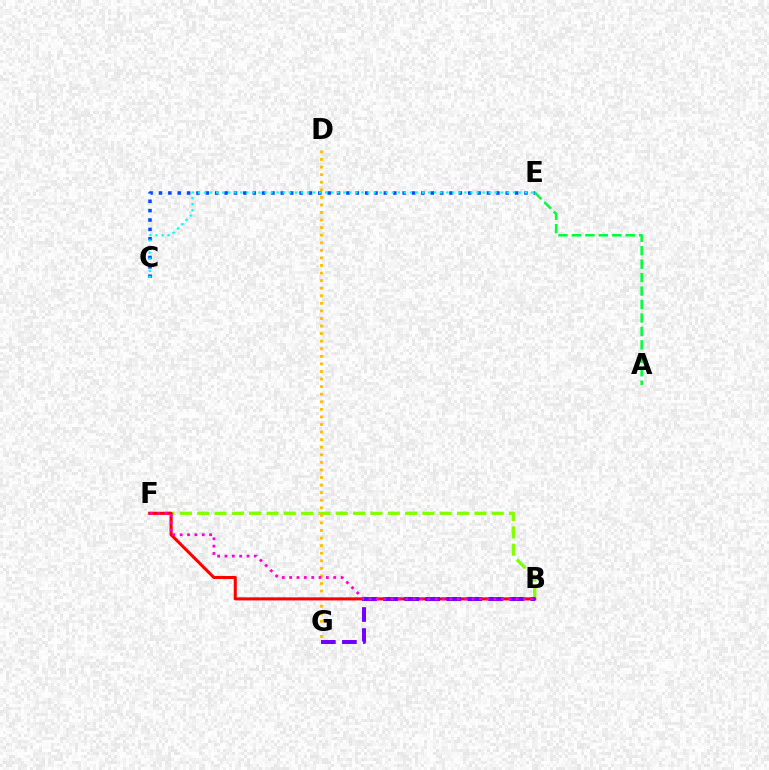{('B', 'F'): [{'color': '#84ff00', 'line_style': 'dashed', 'thickness': 2.35}, {'color': '#ff0000', 'line_style': 'solid', 'thickness': 2.21}, {'color': '#ff00cf', 'line_style': 'dotted', 'thickness': 2.0}], ('D', 'G'): [{'color': '#ffbd00', 'line_style': 'dotted', 'thickness': 2.06}], ('C', 'E'): [{'color': '#004bff', 'line_style': 'dotted', 'thickness': 2.55}, {'color': '#00fff6', 'line_style': 'dotted', 'thickness': 1.65}], ('A', 'E'): [{'color': '#00ff39', 'line_style': 'dashed', 'thickness': 1.83}], ('B', 'G'): [{'color': '#7200ff', 'line_style': 'dashed', 'thickness': 2.86}]}